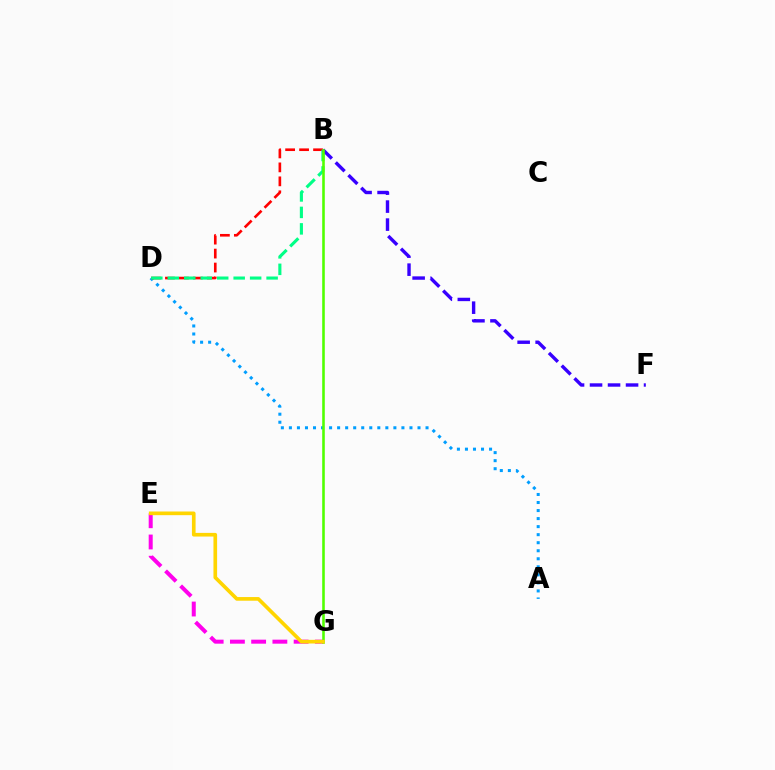{('E', 'G'): [{'color': '#ff00ed', 'line_style': 'dashed', 'thickness': 2.89}, {'color': '#ffd500', 'line_style': 'solid', 'thickness': 2.63}], ('A', 'D'): [{'color': '#009eff', 'line_style': 'dotted', 'thickness': 2.18}], ('B', 'D'): [{'color': '#ff0000', 'line_style': 'dashed', 'thickness': 1.9}, {'color': '#00ff86', 'line_style': 'dashed', 'thickness': 2.24}], ('B', 'F'): [{'color': '#3700ff', 'line_style': 'dashed', 'thickness': 2.45}], ('B', 'G'): [{'color': '#4fff00', 'line_style': 'solid', 'thickness': 1.86}]}